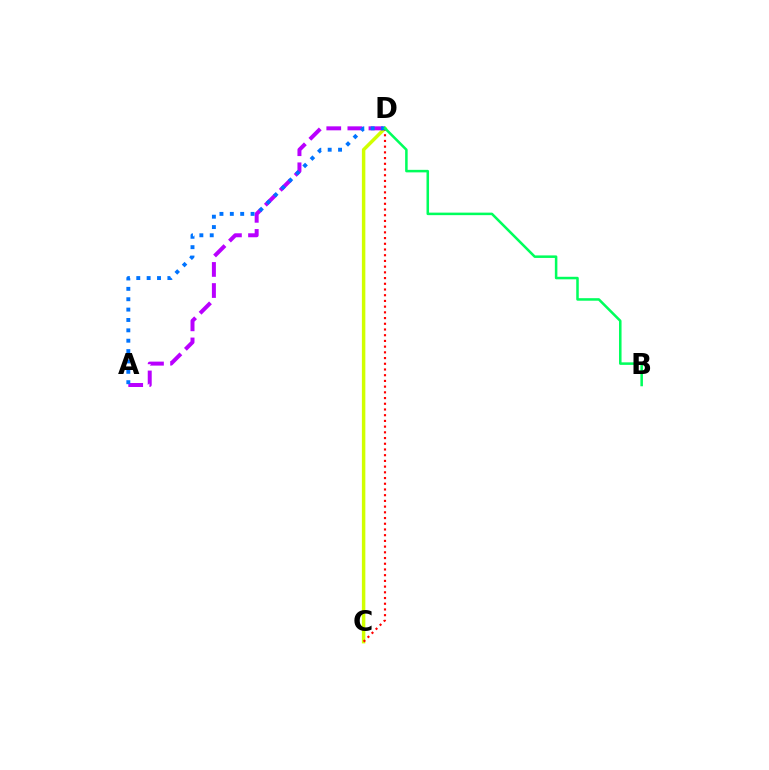{('C', 'D'): [{'color': '#d1ff00', 'line_style': 'solid', 'thickness': 2.49}, {'color': '#ff0000', 'line_style': 'dotted', 'thickness': 1.55}], ('A', 'D'): [{'color': '#b900ff', 'line_style': 'dashed', 'thickness': 2.86}, {'color': '#0074ff', 'line_style': 'dotted', 'thickness': 2.82}], ('B', 'D'): [{'color': '#00ff5c', 'line_style': 'solid', 'thickness': 1.82}]}